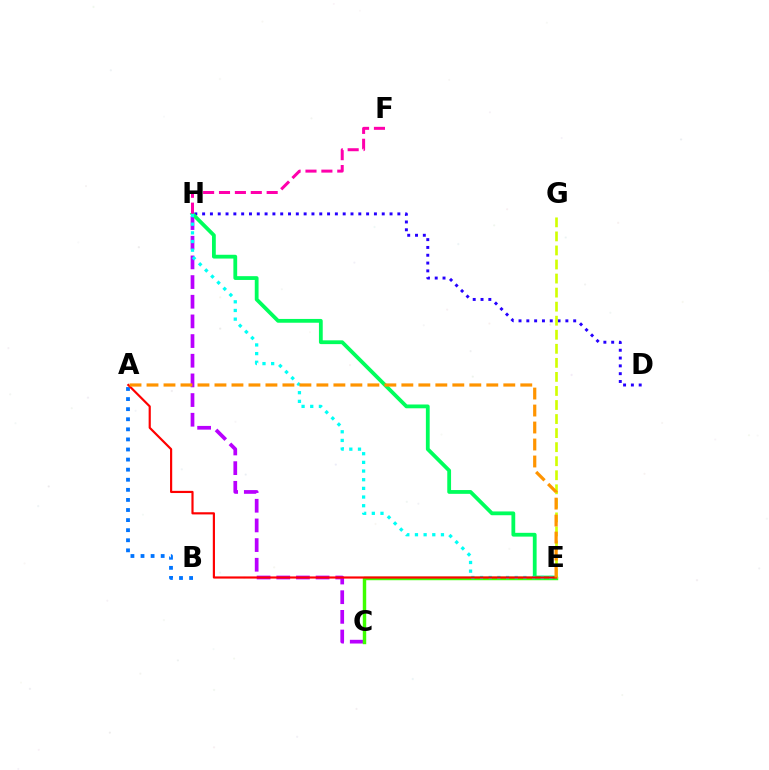{('D', 'H'): [{'color': '#2500ff', 'line_style': 'dotted', 'thickness': 2.12}], ('C', 'H'): [{'color': '#b900ff', 'line_style': 'dashed', 'thickness': 2.67}], ('C', 'E'): [{'color': '#3dff00', 'line_style': 'solid', 'thickness': 2.47}], ('E', 'H'): [{'color': '#00ff5c', 'line_style': 'solid', 'thickness': 2.73}, {'color': '#00fff6', 'line_style': 'dotted', 'thickness': 2.35}], ('A', 'B'): [{'color': '#0074ff', 'line_style': 'dotted', 'thickness': 2.74}], ('E', 'G'): [{'color': '#d1ff00', 'line_style': 'dashed', 'thickness': 1.91}], ('A', 'E'): [{'color': '#ff0000', 'line_style': 'solid', 'thickness': 1.56}, {'color': '#ff9400', 'line_style': 'dashed', 'thickness': 2.31}], ('F', 'H'): [{'color': '#ff00ac', 'line_style': 'dashed', 'thickness': 2.16}]}